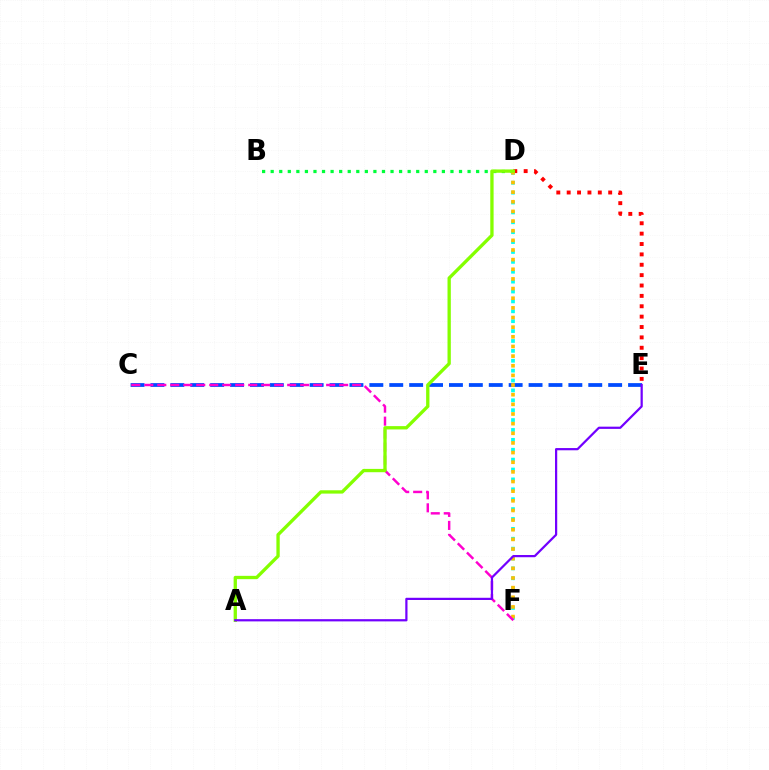{('C', 'E'): [{'color': '#004bff', 'line_style': 'dashed', 'thickness': 2.7}], ('D', 'F'): [{'color': '#00fff6', 'line_style': 'dotted', 'thickness': 2.69}, {'color': '#ffbd00', 'line_style': 'dotted', 'thickness': 2.62}], ('B', 'D'): [{'color': '#00ff39', 'line_style': 'dotted', 'thickness': 2.33}], ('D', 'E'): [{'color': '#ff0000', 'line_style': 'dotted', 'thickness': 2.82}], ('C', 'F'): [{'color': '#ff00cf', 'line_style': 'dashed', 'thickness': 1.76}], ('A', 'D'): [{'color': '#84ff00', 'line_style': 'solid', 'thickness': 2.39}], ('A', 'E'): [{'color': '#7200ff', 'line_style': 'solid', 'thickness': 1.6}]}